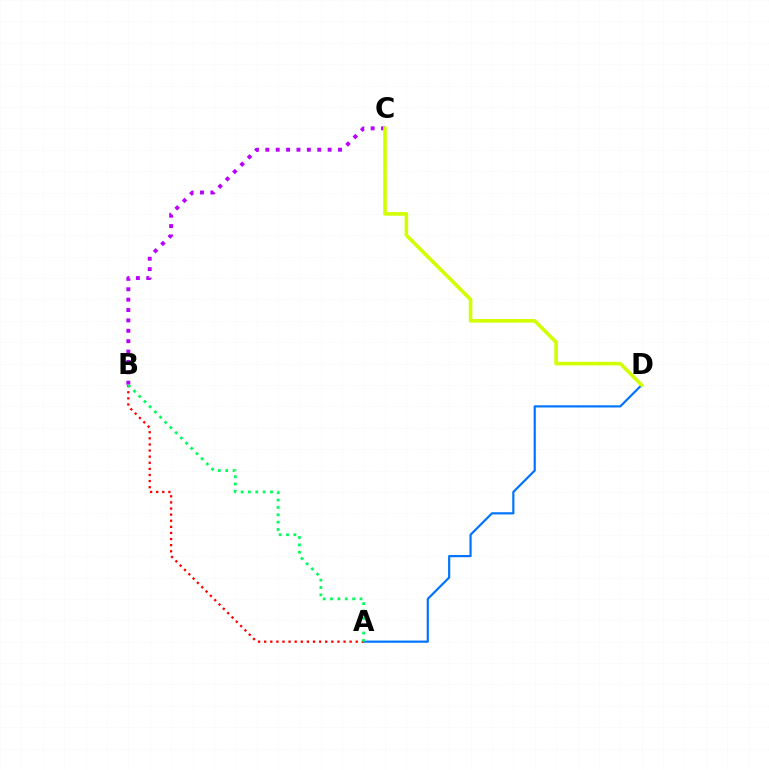{('B', 'C'): [{'color': '#b900ff', 'line_style': 'dotted', 'thickness': 2.82}], ('A', 'D'): [{'color': '#0074ff', 'line_style': 'solid', 'thickness': 1.58}], ('A', 'B'): [{'color': '#ff0000', 'line_style': 'dotted', 'thickness': 1.66}, {'color': '#00ff5c', 'line_style': 'dotted', 'thickness': 2.0}], ('C', 'D'): [{'color': '#d1ff00', 'line_style': 'solid', 'thickness': 2.59}]}